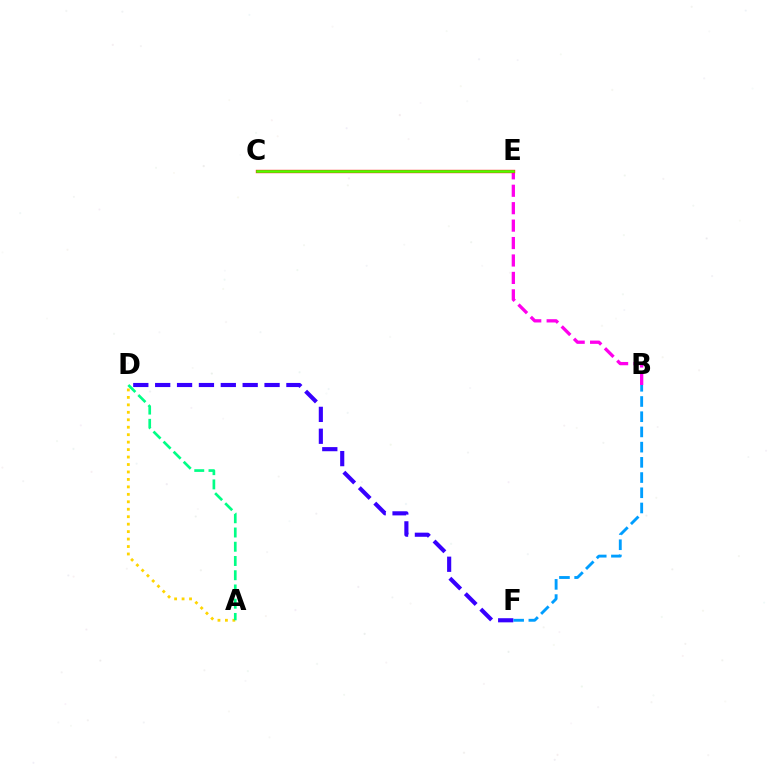{('B', 'E'): [{'color': '#ff00ed', 'line_style': 'dashed', 'thickness': 2.37}], ('A', 'D'): [{'color': '#ffd500', 'line_style': 'dotted', 'thickness': 2.03}, {'color': '#00ff86', 'line_style': 'dashed', 'thickness': 1.93}], ('C', 'E'): [{'color': '#ff0000', 'line_style': 'solid', 'thickness': 2.4}, {'color': '#4fff00', 'line_style': 'solid', 'thickness': 1.87}], ('D', 'F'): [{'color': '#3700ff', 'line_style': 'dashed', 'thickness': 2.97}], ('B', 'F'): [{'color': '#009eff', 'line_style': 'dashed', 'thickness': 2.07}]}